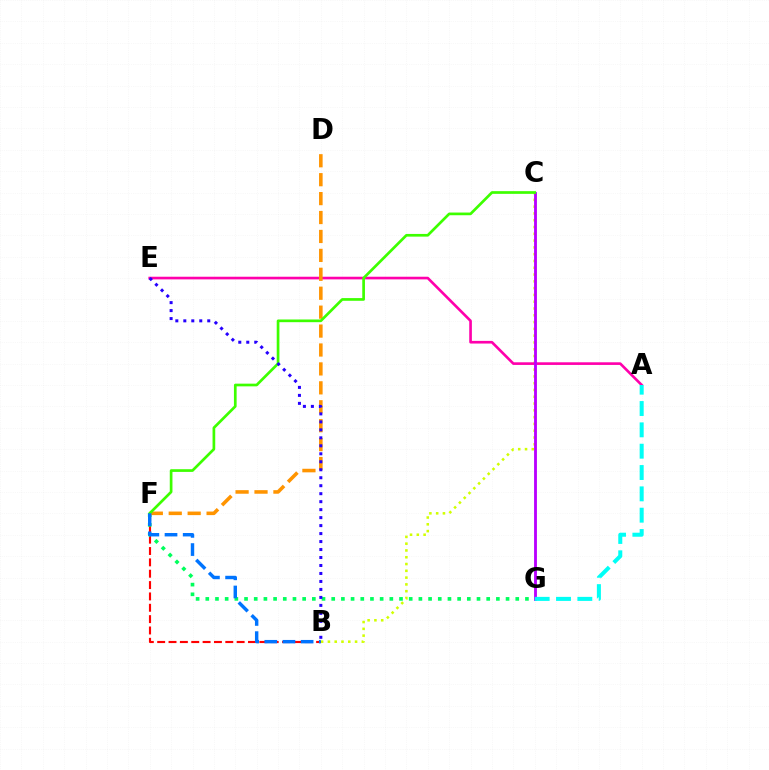{('B', 'C'): [{'color': '#d1ff00', 'line_style': 'dotted', 'thickness': 1.84}], ('B', 'F'): [{'color': '#ff0000', 'line_style': 'dashed', 'thickness': 1.54}, {'color': '#0074ff', 'line_style': 'dashed', 'thickness': 2.47}], ('F', 'G'): [{'color': '#00ff5c', 'line_style': 'dotted', 'thickness': 2.63}], ('A', 'E'): [{'color': '#ff00ac', 'line_style': 'solid', 'thickness': 1.91}], ('C', 'G'): [{'color': '#b900ff', 'line_style': 'solid', 'thickness': 2.05}], ('D', 'F'): [{'color': '#ff9400', 'line_style': 'dashed', 'thickness': 2.57}], ('A', 'G'): [{'color': '#00fff6', 'line_style': 'dashed', 'thickness': 2.9}], ('C', 'F'): [{'color': '#3dff00', 'line_style': 'solid', 'thickness': 1.94}], ('B', 'E'): [{'color': '#2500ff', 'line_style': 'dotted', 'thickness': 2.17}]}